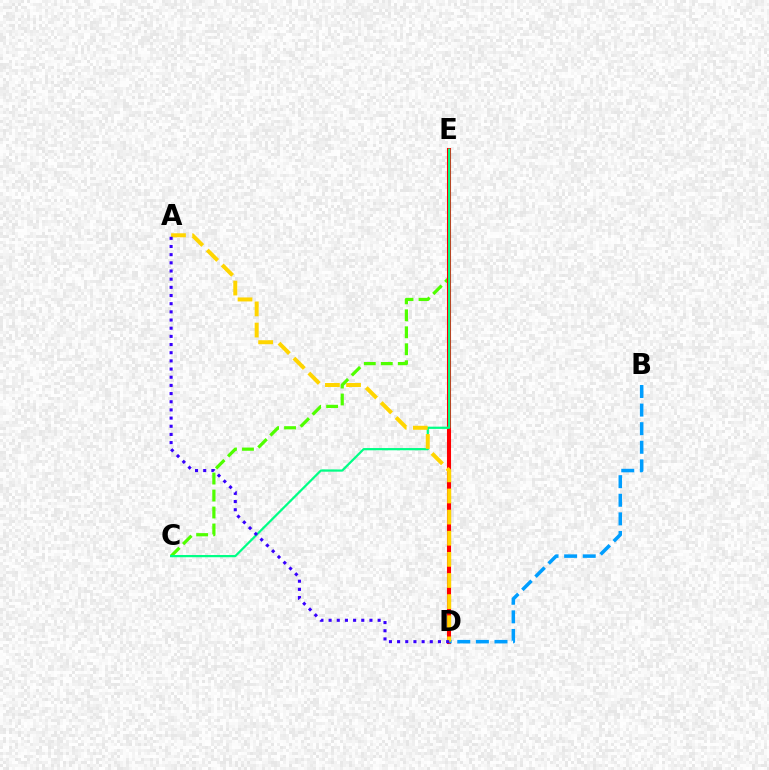{('C', 'E'): [{'color': '#4fff00', 'line_style': 'dashed', 'thickness': 2.31}, {'color': '#00ff86', 'line_style': 'solid', 'thickness': 1.6}], ('D', 'E'): [{'color': '#ff00ed', 'line_style': 'dashed', 'thickness': 1.79}, {'color': '#ff0000', 'line_style': 'solid', 'thickness': 2.93}], ('B', 'D'): [{'color': '#009eff', 'line_style': 'dashed', 'thickness': 2.53}], ('A', 'D'): [{'color': '#ffd500', 'line_style': 'dashed', 'thickness': 2.87}, {'color': '#3700ff', 'line_style': 'dotted', 'thickness': 2.22}]}